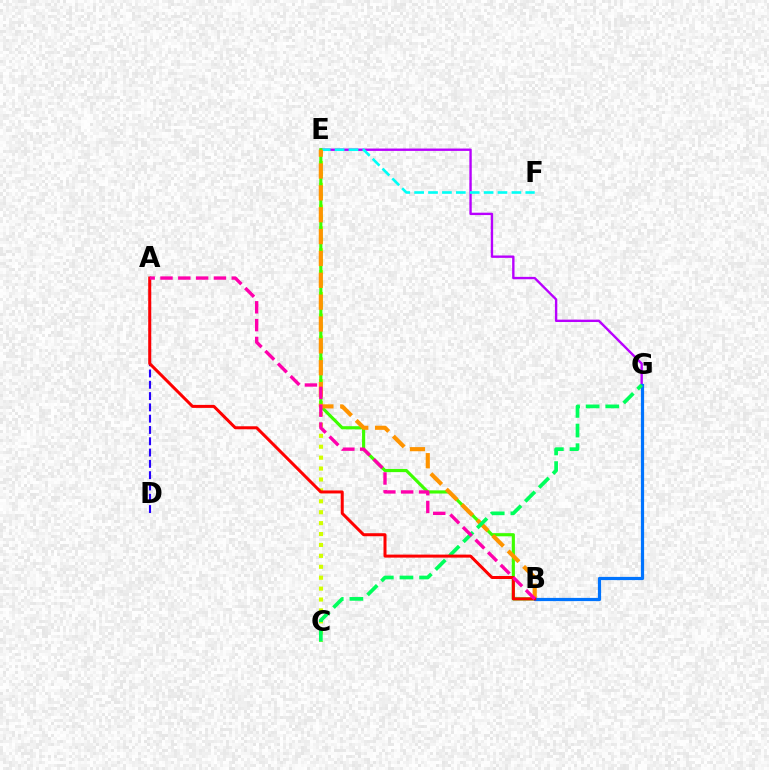{('E', 'G'): [{'color': '#b900ff', 'line_style': 'solid', 'thickness': 1.71}], ('C', 'E'): [{'color': '#d1ff00', 'line_style': 'dotted', 'thickness': 2.97}], ('E', 'F'): [{'color': '#00fff6', 'line_style': 'dashed', 'thickness': 1.89}], ('B', 'E'): [{'color': '#3dff00', 'line_style': 'solid', 'thickness': 2.27}, {'color': '#ff9400', 'line_style': 'dashed', 'thickness': 2.97}], ('B', 'G'): [{'color': '#0074ff', 'line_style': 'solid', 'thickness': 2.31}], ('C', 'G'): [{'color': '#00ff5c', 'line_style': 'dashed', 'thickness': 2.67}], ('A', 'D'): [{'color': '#2500ff', 'line_style': 'dashed', 'thickness': 1.53}], ('A', 'B'): [{'color': '#ff0000', 'line_style': 'solid', 'thickness': 2.17}, {'color': '#ff00ac', 'line_style': 'dashed', 'thickness': 2.42}]}